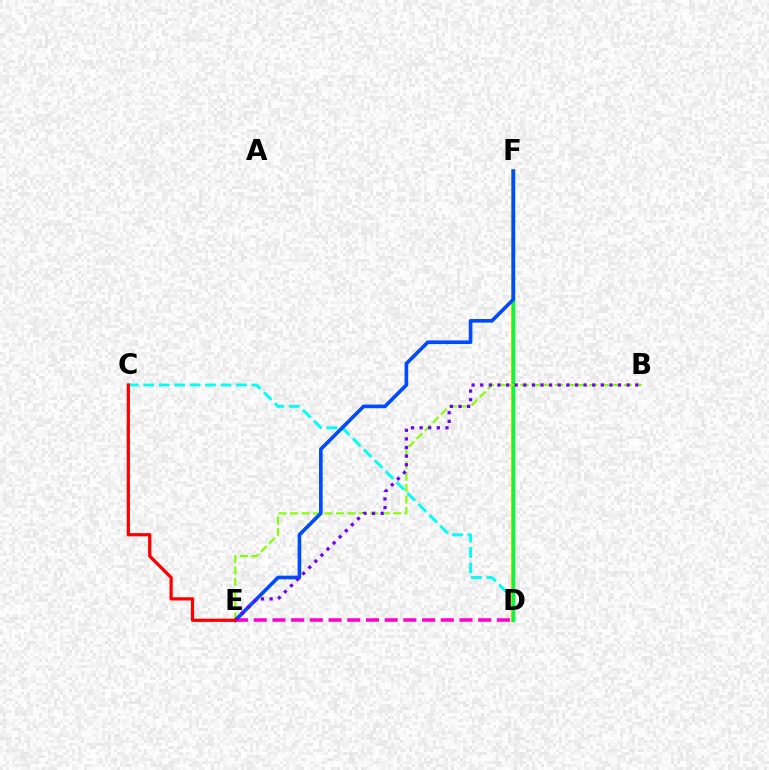{('C', 'D'): [{'color': '#00fff6', 'line_style': 'dashed', 'thickness': 2.1}], ('D', 'F'): [{'color': '#ffbd00', 'line_style': 'solid', 'thickness': 2.92}, {'color': '#00ff39', 'line_style': 'solid', 'thickness': 2.44}], ('B', 'E'): [{'color': '#84ff00', 'line_style': 'dashed', 'thickness': 1.56}, {'color': '#7200ff', 'line_style': 'dotted', 'thickness': 2.34}], ('D', 'E'): [{'color': '#ff00cf', 'line_style': 'dashed', 'thickness': 2.54}], ('E', 'F'): [{'color': '#004bff', 'line_style': 'solid', 'thickness': 2.62}], ('C', 'E'): [{'color': '#ff0000', 'line_style': 'solid', 'thickness': 2.33}]}